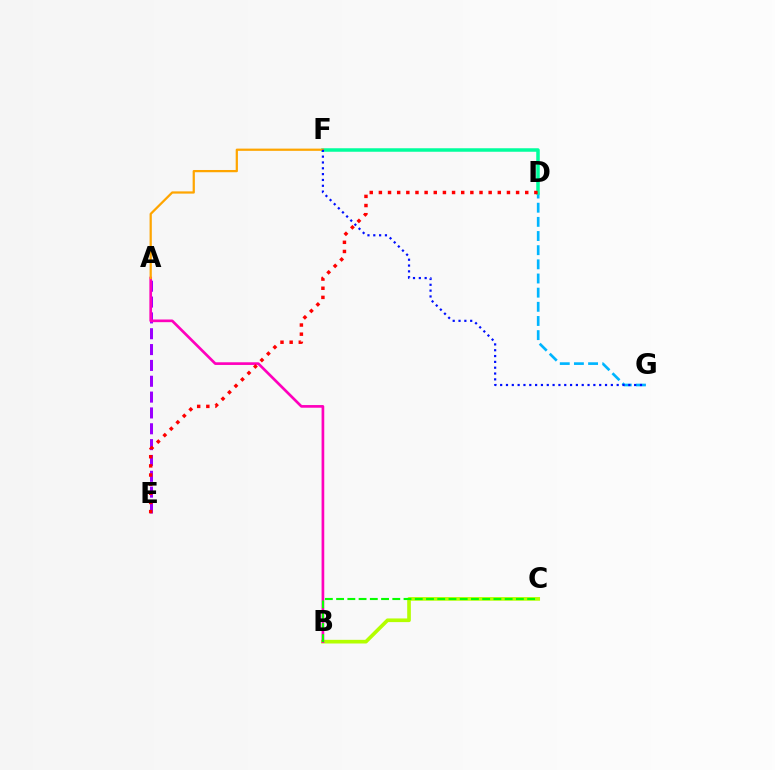{('B', 'C'): [{'color': '#b3ff00', 'line_style': 'solid', 'thickness': 2.63}, {'color': '#08ff00', 'line_style': 'dashed', 'thickness': 1.53}], ('A', 'E'): [{'color': '#9b00ff', 'line_style': 'dashed', 'thickness': 2.15}], ('A', 'B'): [{'color': '#ff00bd', 'line_style': 'solid', 'thickness': 1.93}], ('D', 'G'): [{'color': '#00b5ff', 'line_style': 'dashed', 'thickness': 1.92}], ('D', 'F'): [{'color': '#00ff9d', 'line_style': 'solid', 'thickness': 2.52}], ('D', 'E'): [{'color': '#ff0000', 'line_style': 'dotted', 'thickness': 2.49}], ('A', 'F'): [{'color': '#ffa500', 'line_style': 'solid', 'thickness': 1.61}], ('F', 'G'): [{'color': '#0010ff', 'line_style': 'dotted', 'thickness': 1.58}]}